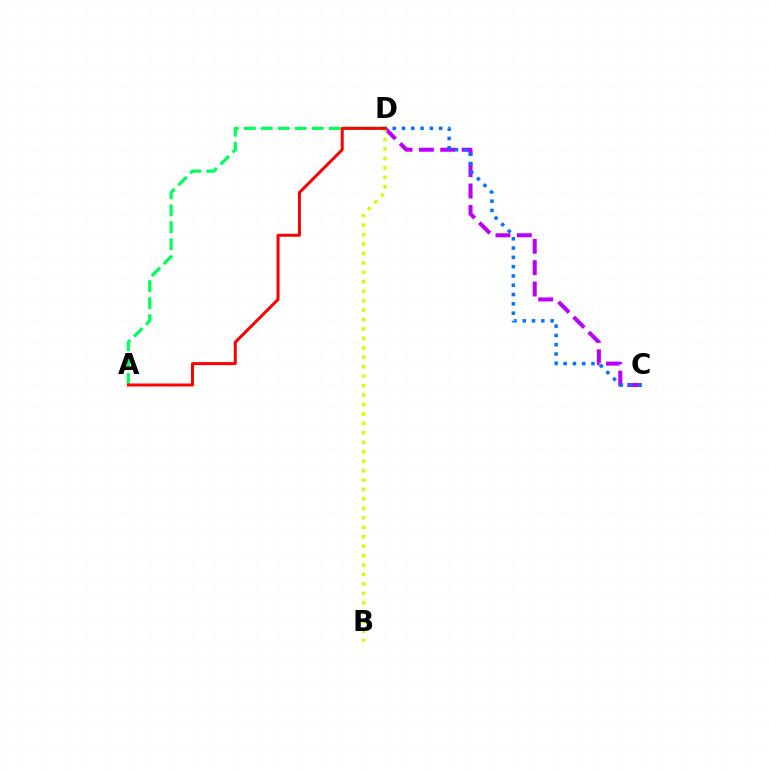{('C', 'D'): [{'color': '#b900ff', 'line_style': 'dashed', 'thickness': 2.9}, {'color': '#0074ff', 'line_style': 'dotted', 'thickness': 2.53}], ('B', 'D'): [{'color': '#d1ff00', 'line_style': 'dotted', 'thickness': 2.57}], ('A', 'D'): [{'color': '#00ff5c', 'line_style': 'dashed', 'thickness': 2.3}, {'color': '#ff0000', 'line_style': 'solid', 'thickness': 2.15}]}